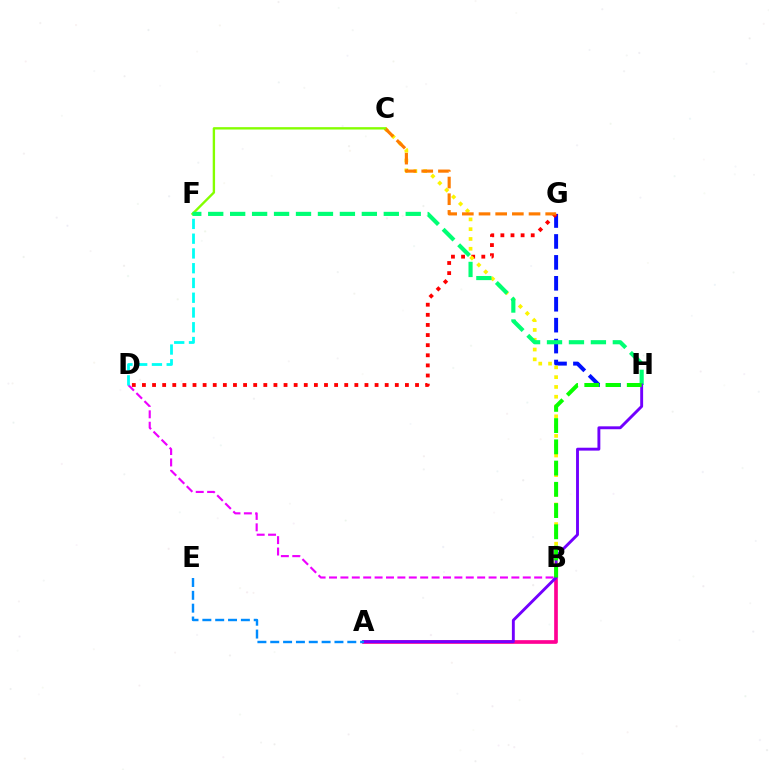{('G', 'H'): [{'color': '#0010ff', 'line_style': 'dashed', 'thickness': 2.84}], ('D', 'G'): [{'color': '#ff0000', 'line_style': 'dotted', 'thickness': 2.75}], ('B', 'C'): [{'color': '#fcf500', 'line_style': 'dotted', 'thickness': 2.66}], ('B', 'D'): [{'color': '#ee00ff', 'line_style': 'dashed', 'thickness': 1.55}], ('C', 'G'): [{'color': '#ff7c00', 'line_style': 'dashed', 'thickness': 2.26}], ('A', 'B'): [{'color': '#ff0094', 'line_style': 'solid', 'thickness': 2.65}], ('C', 'F'): [{'color': '#84ff00', 'line_style': 'solid', 'thickness': 1.7}], ('F', 'H'): [{'color': '#00ff74', 'line_style': 'dashed', 'thickness': 2.98}], ('D', 'F'): [{'color': '#00fff6', 'line_style': 'dashed', 'thickness': 2.01}], ('A', 'H'): [{'color': '#7200ff', 'line_style': 'solid', 'thickness': 2.08}], ('B', 'H'): [{'color': '#08ff00', 'line_style': 'dashed', 'thickness': 2.89}], ('A', 'E'): [{'color': '#008cff', 'line_style': 'dashed', 'thickness': 1.74}]}